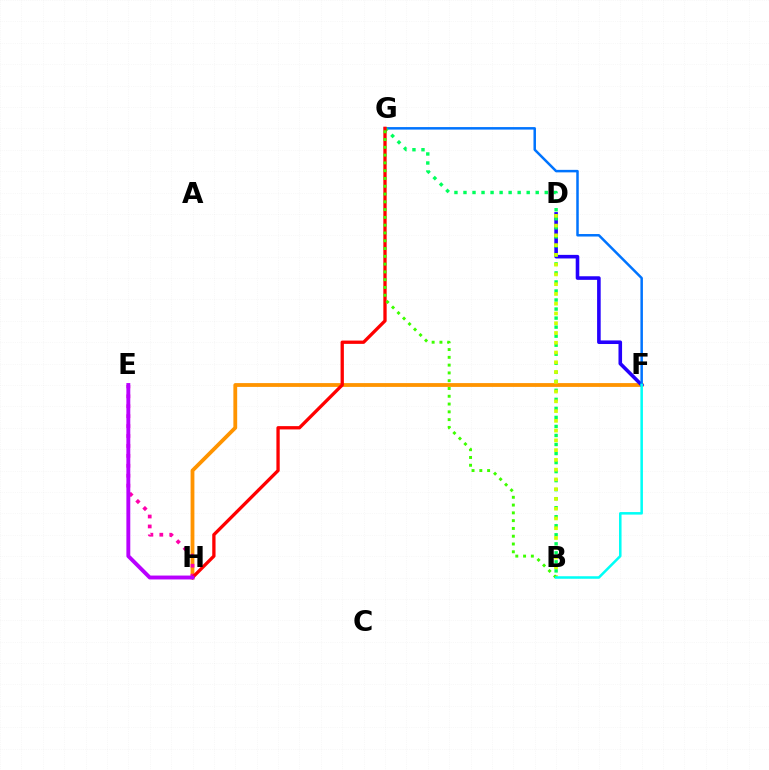{('F', 'H'): [{'color': '#ff9400', 'line_style': 'solid', 'thickness': 2.74}], ('E', 'H'): [{'color': '#ff00ac', 'line_style': 'dotted', 'thickness': 2.7}, {'color': '#b900ff', 'line_style': 'solid', 'thickness': 2.8}], ('D', 'F'): [{'color': '#2500ff', 'line_style': 'solid', 'thickness': 2.58}], ('F', 'G'): [{'color': '#0074ff', 'line_style': 'solid', 'thickness': 1.8}], ('B', 'G'): [{'color': '#00ff5c', 'line_style': 'dotted', 'thickness': 2.45}, {'color': '#3dff00', 'line_style': 'dotted', 'thickness': 2.12}], ('B', 'D'): [{'color': '#d1ff00', 'line_style': 'dotted', 'thickness': 2.65}], ('G', 'H'): [{'color': '#ff0000', 'line_style': 'solid', 'thickness': 2.38}], ('B', 'F'): [{'color': '#00fff6', 'line_style': 'solid', 'thickness': 1.82}]}